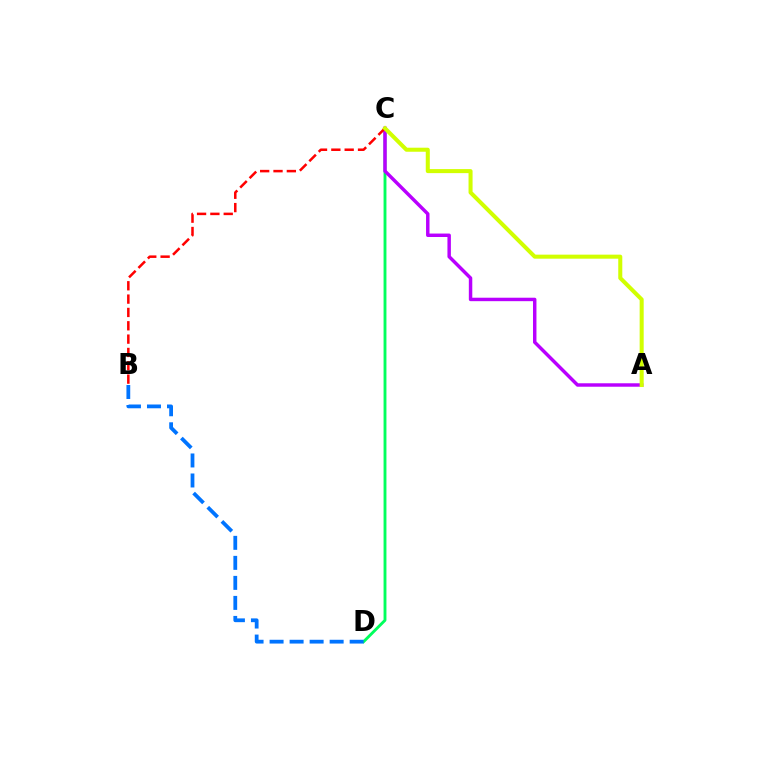{('C', 'D'): [{'color': '#00ff5c', 'line_style': 'solid', 'thickness': 2.07}], ('A', 'C'): [{'color': '#b900ff', 'line_style': 'solid', 'thickness': 2.49}, {'color': '#d1ff00', 'line_style': 'solid', 'thickness': 2.91}], ('B', 'D'): [{'color': '#0074ff', 'line_style': 'dashed', 'thickness': 2.72}], ('B', 'C'): [{'color': '#ff0000', 'line_style': 'dashed', 'thickness': 1.81}]}